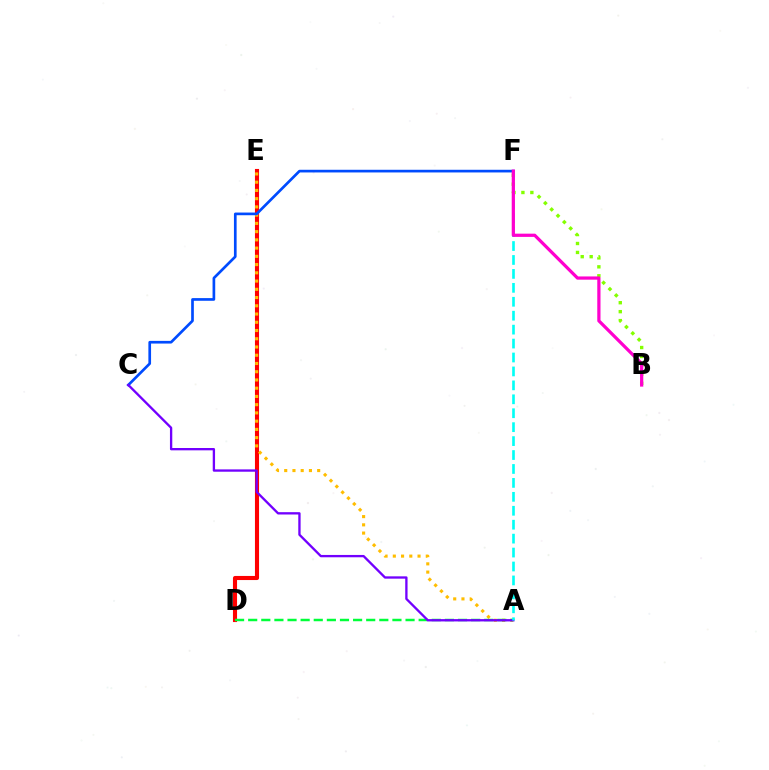{('D', 'E'): [{'color': '#ff0000', 'line_style': 'solid', 'thickness': 2.95}], ('A', 'E'): [{'color': '#ffbd00', 'line_style': 'dotted', 'thickness': 2.24}], ('C', 'F'): [{'color': '#004bff', 'line_style': 'solid', 'thickness': 1.93}], ('B', 'F'): [{'color': '#84ff00', 'line_style': 'dotted', 'thickness': 2.43}, {'color': '#ff00cf', 'line_style': 'solid', 'thickness': 2.33}], ('A', 'D'): [{'color': '#00ff39', 'line_style': 'dashed', 'thickness': 1.78}], ('A', 'C'): [{'color': '#7200ff', 'line_style': 'solid', 'thickness': 1.68}], ('A', 'F'): [{'color': '#00fff6', 'line_style': 'dashed', 'thickness': 1.89}]}